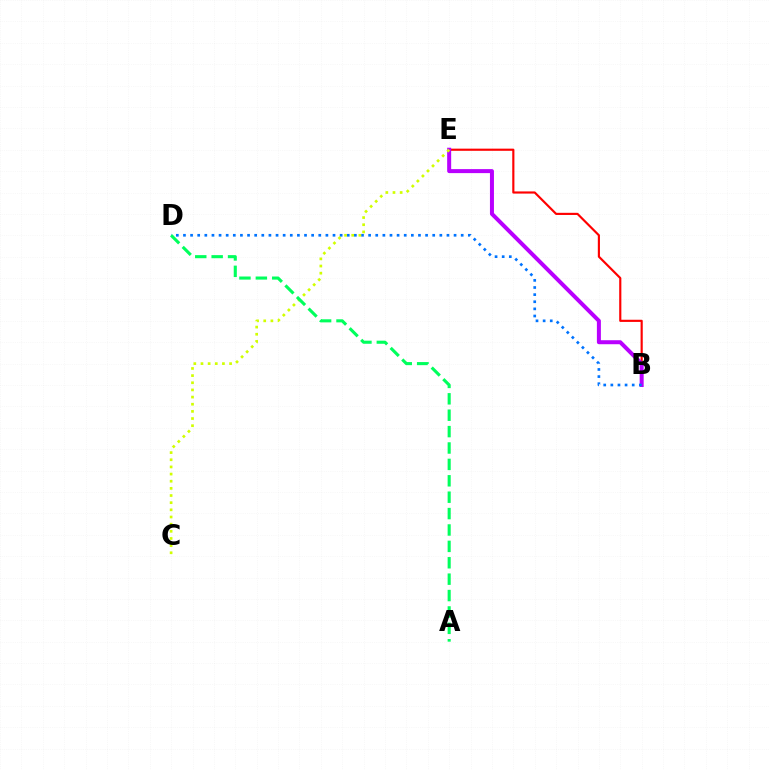{('B', 'E'): [{'color': '#ff0000', 'line_style': 'solid', 'thickness': 1.55}, {'color': '#b900ff', 'line_style': 'solid', 'thickness': 2.88}], ('B', 'D'): [{'color': '#0074ff', 'line_style': 'dotted', 'thickness': 1.93}], ('C', 'E'): [{'color': '#d1ff00', 'line_style': 'dotted', 'thickness': 1.94}], ('A', 'D'): [{'color': '#00ff5c', 'line_style': 'dashed', 'thickness': 2.23}]}